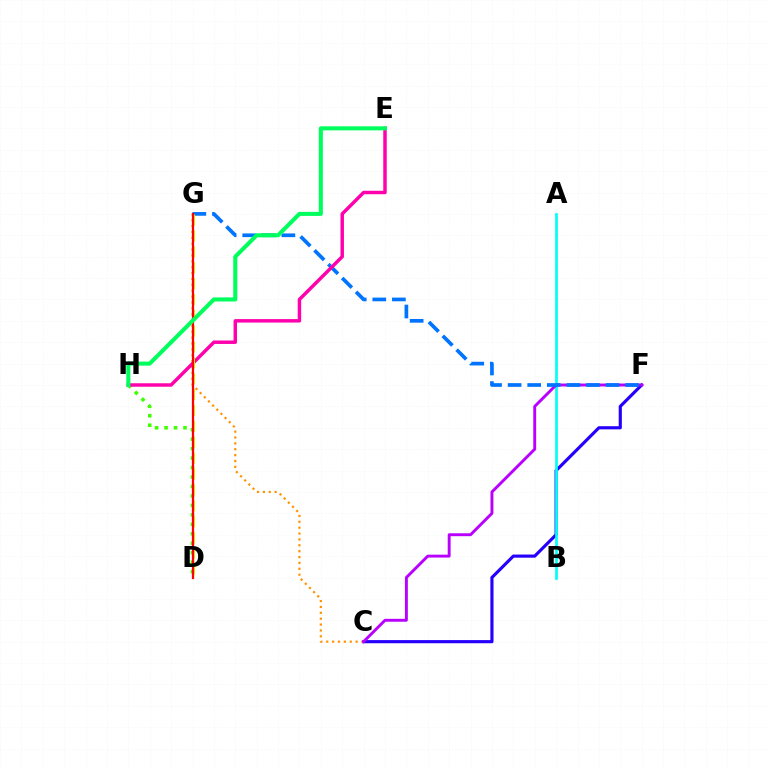{('C', 'F'): [{'color': '#2500ff', 'line_style': 'solid', 'thickness': 2.26}, {'color': '#b900ff', 'line_style': 'solid', 'thickness': 2.1}], ('D', 'H'): [{'color': '#3dff00', 'line_style': 'dotted', 'thickness': 2.57}], ('A', 'B'): [{'color': '#00fff6', 'line_style': 'solid', 'thickness': 1.95}], ('C', 'G'): [{'color': '#ff9400', 'line_style': 'dotted', 'thickness': 1.6}], ('F', 'G'): [{'color': '#0074ff', 'line_style': 'dashed', 'thickness': 2.66}], ('E', 'H'): [{'color': '#ff00ac', 'line_style': 'solid', 'thickness': 2.49}, {'color': '#00ff5c', 'line_style': 'solid', 'thickness': 2.92}], ('D', 'G'): [{'color': '#d1ff00', 'line_style': 'dashed', 'thickness': 2.16}, {'color': '#ff0000', 'line_style': 'solid', 'thickness': 1.61}]}